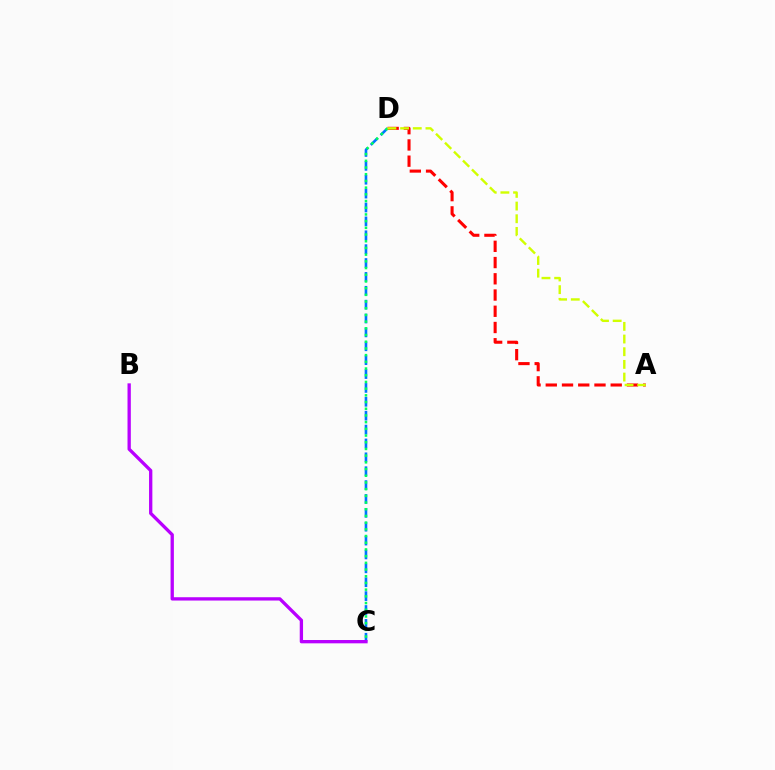{('C', 'D'): [{'color': '#0074ff', 'line_style': 'dashed', 'thickness': 1.89}, {'color': '#00ff5c', 'line_style': 'dotted', 'thickness': 1.82}], ('A', 'D'): [{'color': '#ff0000', 'line_style': 'dashed', 'thickness': 2.21}, {'color': '#d1ff00', 'line_style': 'dashed', 'thickness': 1.72}], ('B', 'C'): [{'color': '#b900ff', 'line_style': 'solid', 'thickness': 2.38}]}